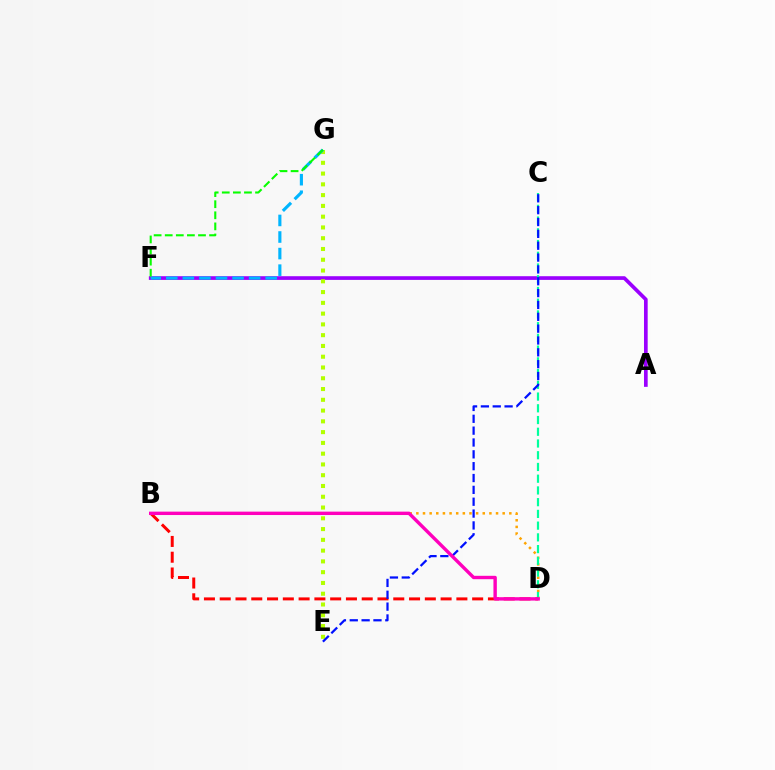{('B', 'D'): [{'color': '#ffa500', 'line_style': 'dotted', 'thickness': 1.8}, {'color': '#ff0000', 'line_style': 'dashed', 'thickness': 2.14}, {'color': '#ff00bd', 'line_style': 'solid', 'thickness': 2.44}], ('A', 'F'): [{'color': '#9b00ff', 'line_style': 'solid', 'thickness': 2.65}], ('E', 'G'): [{'color': '#b3ff00', 'line_style': 'dotted', 'thickness': 2.93}], ('C', 'D'): [{'color': '#00ff9d', 'line_style': 'dashed', 'thickness': 1.59}], ('F', 'G'): [{'color': '#00b5ff', 'line_style': 'dashed', 'thickness': 2.25}, {'color': '#08ff00', 'line_style': 'dashed', 'thickness': 1.51}], ('C', 'E'): [{'color': '#0010ff', 'line_style': 'dashed', 'thickness': 1.61}]}